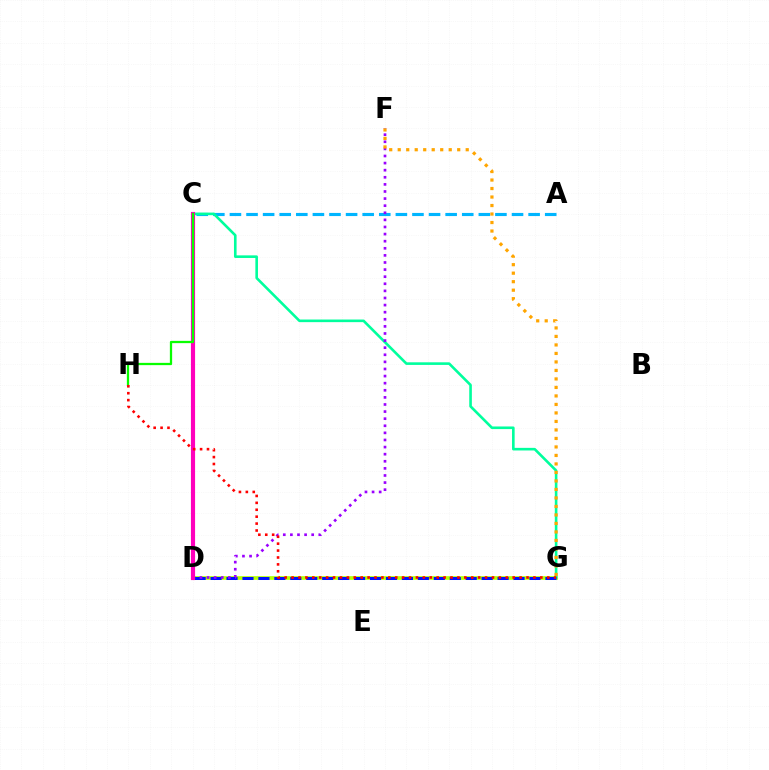{('A', 'C'): [{'color': '#00b5ff', 'line_style': 'dashed', 'thickness': 2.25}], ('D', 'G'): [{'color': '#b3ff00', 'line_style': 'solid', 'thickness': 2.64}, {'color': '#0010ff', 'line_style': 'dashed', 'thickness': 2.17}], ('C', 'G'): [{'color': '#00ff9d', 'line_style': 'solid', 'thickness': 1.88}], ('D', 'F'): [{'color': '#9b00ff', 'line_style': 'dotted', 'thickness': 1.93}], ('C', 'D'): [{'color': '#ff00bd', 'line_style': 'solid', 'thickness': 2.99}], ('F', 'G'): [{'color': '#ffa500', 'line_style': 'dotted', 'thickness': 2.31}], ('C', 'H'): [{'color': '#08ff00', 'line_style': 'solid', 'thickness': 1.64}], ('G', 'H'): [{'color': '#ff0000', 'line_style': 'dotted', 'thickness': 1.88}]}